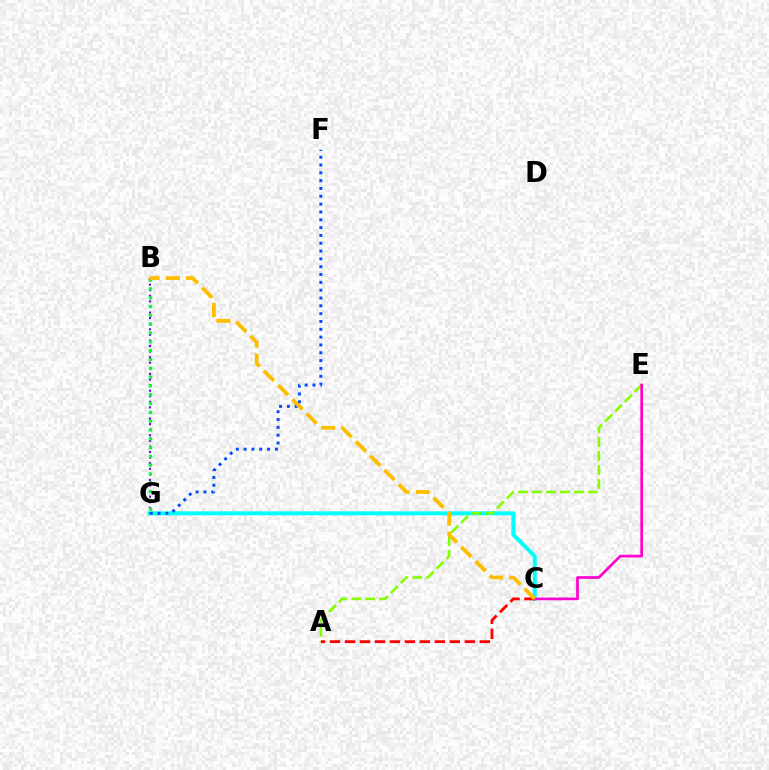{('C', 'G'): [{'color': '#00fff6', 'line_style': 'solid', 'thickness': 2.85}], ('B', 'G'): [{'color': '#7200ff', 'line_style': 'dotted', 'thickness': 1.52}, {'color': '#00ff39', 'line_style': 'dotted', 'thickness': 2.39}], ('A', 'E'): [{'color': '#84ff00', 'line_style': 'dashed', 'thickness': 1.9}], ('A', 'C'): [{'color': '#ff0000', 'line_style': 'dashed', 'thickness': 2.04}], ('F', 'G'): [{'color': '#004bff', 'line_style': 'dotted', 'thickness': 2.13}], ('C', 'E'): [{'color': '#ff00cf', 'line_style': 'solid', 'thickness': 1.94}], ('B', 'C'): [{'color': '#ffbd00', 'line_style': 'dashed', 'thickness': 2.75}]}